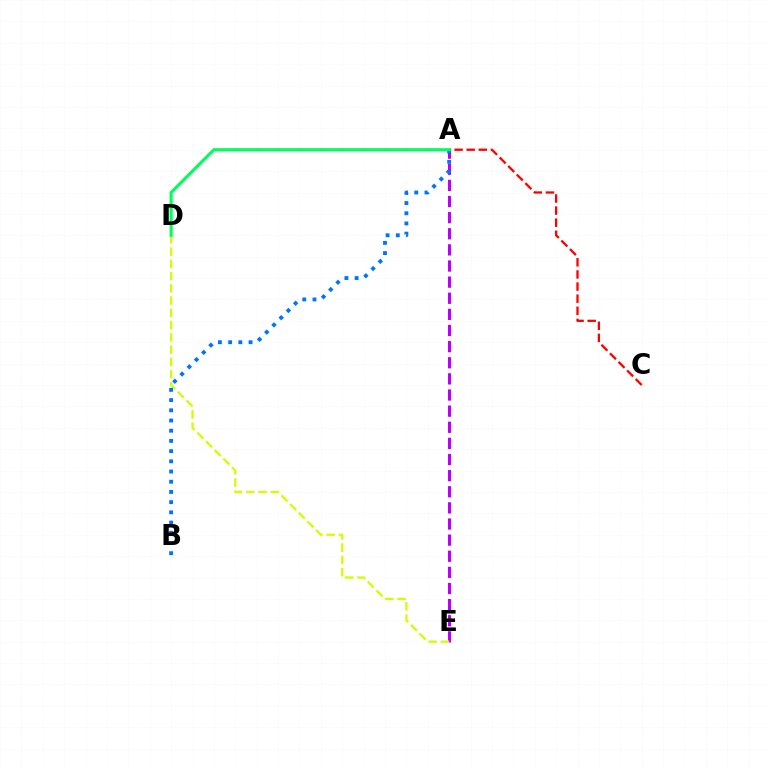{('A', 'E'): [{'color': '#b900ff', 'line_style': 'dashed', 'thickness': 2.19}], ('A', 'C'): [{'color': '#ff0000', 'line_style': 'dashed', 'thickness': 1.65}], ('D', 'E'): [{'color': '#d1ff00', 'line_style': 'dashed', 'thickness': 1.67}], ('A', 'B'): [{'color': '#0074ff', 'line_style': 'dotted', 'thickness': 2.77}], ('A', 'D'): [{'color': '#00ff5c', 'line_style': 'solid', 'thickness': 2.25}]}